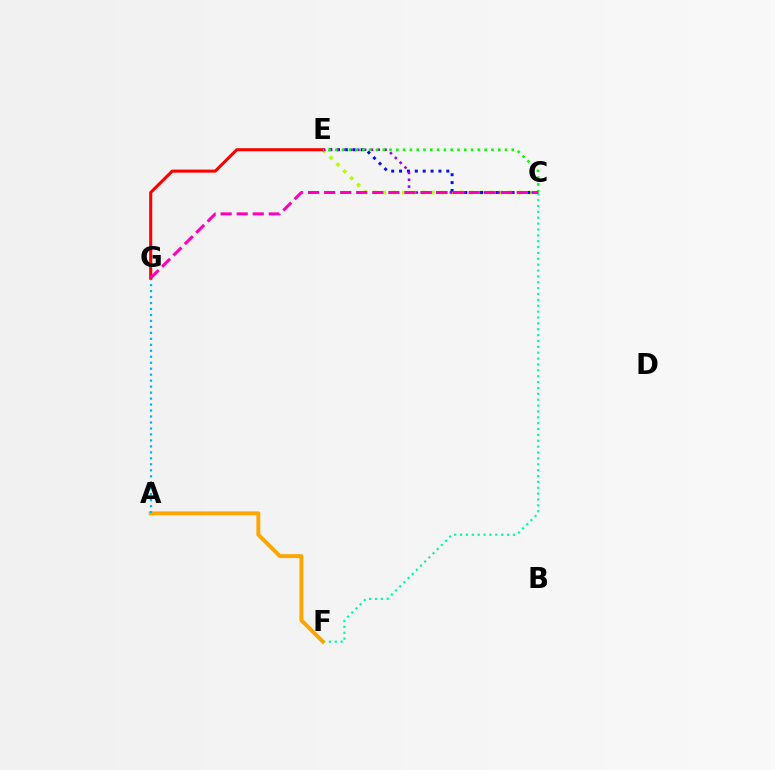{('C', 'F'): [{'color': '#00ff9d', 'line_style': 'dotted', 'thickness': 1.59}], ('A', 'F'): [{'color': '#ffa500', 'line_style': 'solid', 'thickness': 2.81}], ('C', 'E'): [{'color': '#b3ff00', 'line_style': 'dotted', 'thickness': 2.63}, {'color': '#0010ff', 'line_style': 'dotted', 'thickness': 2.14}, {'color': '#9b00ff', 'line_style': 'dotted', 'thickness': 1.85}, {'color': '#08ff00', 'line_style': 'dotted', 'thickness': 1.85}], ('A', 'G'): [{'color': '#00b5ff', 'line_style': 'dotted', 'thickness': 1.62}], ('E', 'G'): [{'color': '#ff0000', 'line_style': 'solid', 'thickness': 2.2}], ('C', 'G'): [{'color': '#ff00bd', 'line_style': 'dashed', 'thickness': 2.18}]}